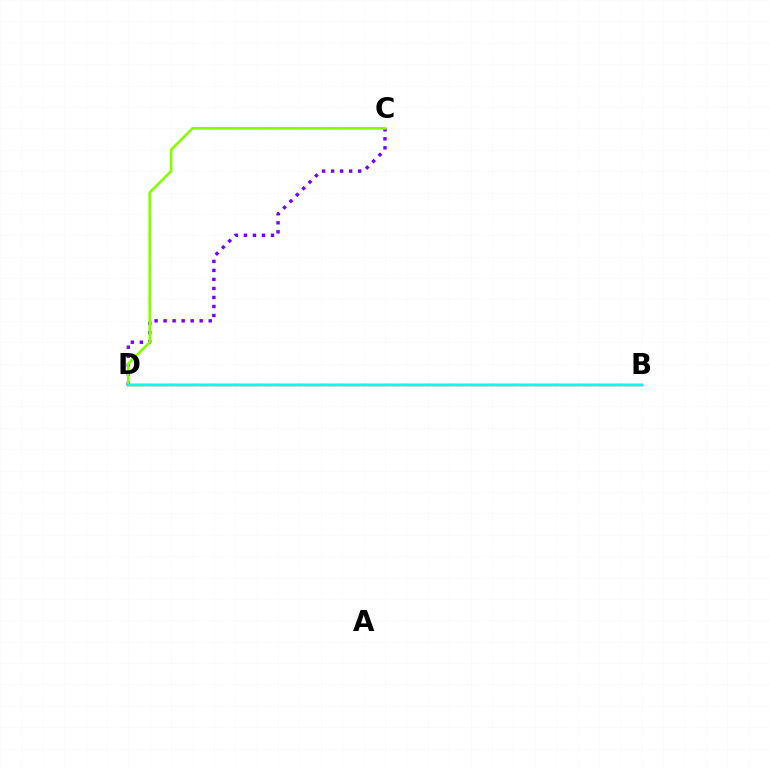{('C', 'D'): [{'color': '#7200ff', 'line_style': 'dotted', 'thickness': 2.45}, {'color': '#84ff00', 'line_style': 'solid', 'thickness': 1.89}], ('B', 'D'): [{'color': '#ff0000', 'line_style': 'solid', 'thickness': 1.72}, {'color': '#00fff6', 'line_style': 'solid', 'thickness': 1.79}]}